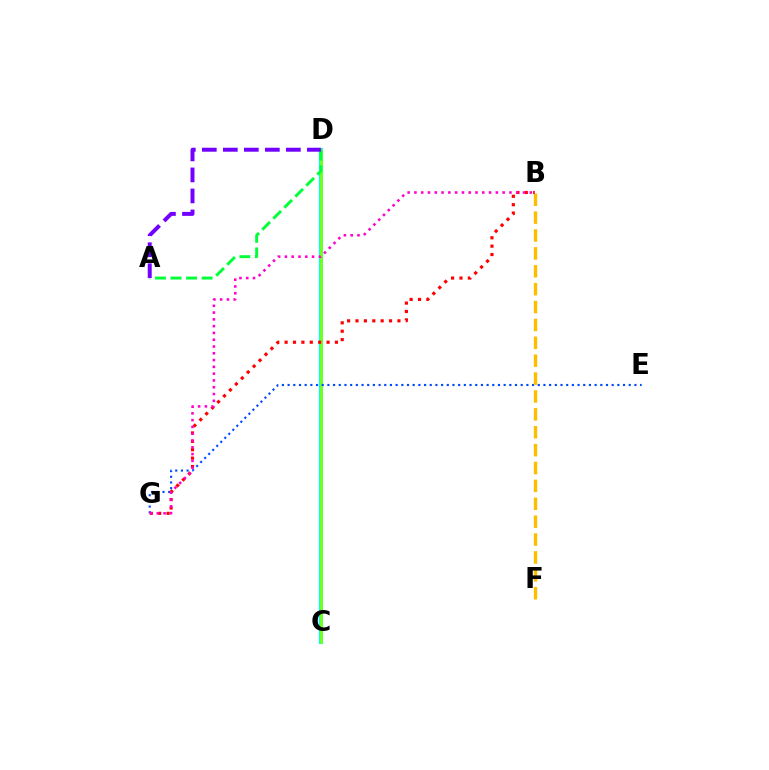{('C', 'D'): [{'color': '#00fff6', 'line_style': 'solid', 'thickness': 2.99}, {'color': '#84ff00', 'line_style': 'solid', 'thickness': 1.83}], ('E', 'G'): [{'color': '#004bff', 'line_style': 'dotted', 'thickness': 1.54}], ('A', 'D'): [{'color': '#00ff39', 'line_style': 'dashed', 'thickness': 2.11}, {'color': '#7200ff', 'line_style': 'dashed', 'thickness': 2.85}], ('B', 'F'): [{'color': '#ffbd00', 'line_style': 'dashed', 'thickness': 2.43}], ('B', 'G'): [{'color': '#ff0000', 'line_style': 'dotted', 'thickness': 2.28}, {'color': '#ff00cf', 'line_style': 'dotted', 'thickness': 1.84}]}